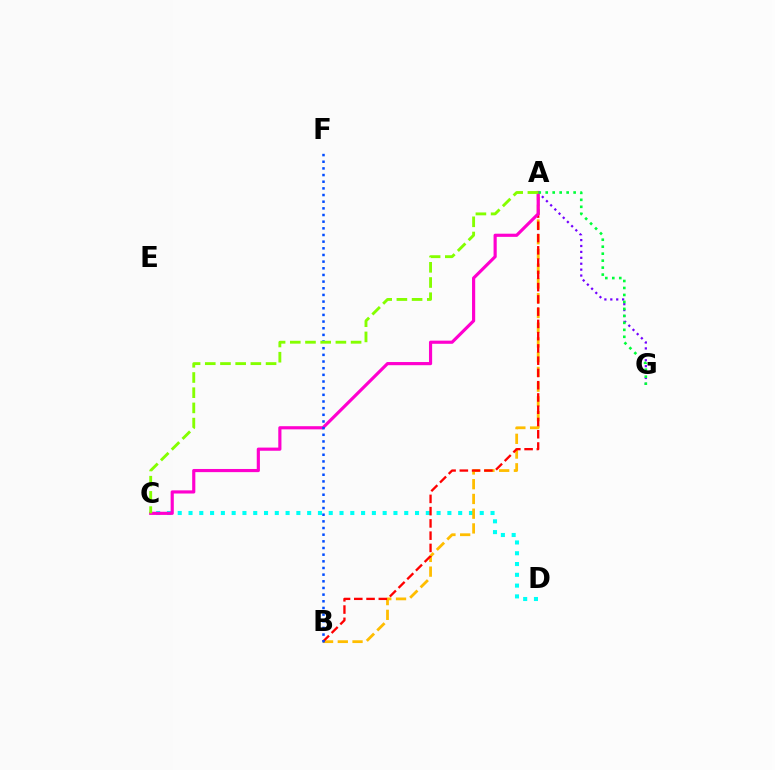{('C', 'D'): [{'color': '#00fff6', 'line_style': 'dotted', 'thickness': 2.93}], ('A', 'G'): [{'color': '#7200ff', 'line_style': 'dotted', 'thickness': 1.61}, {'color': '#00ff39', 'line_style': 'dotted', 'thickness': 1.9}], ('A', 'B'): [{'color': '#ffbd00', 'line_style': 'dashed', 'thickness': 2.0}, {'color': '#ff0000', 'line_style': 'dashed', 'thickness': 1.67}], ('A', 'C'): [{'color': '#ff00cf', 'line_style': 'solid', 'thickness': 2.27}, {'color': '#84ff00', 'line_style': 'dashed', 'thickness': 2.07}], ('B', 'F'): [{'color': '#004bff', 'line_style': 'dotted', 'thickness': 1.81}]}